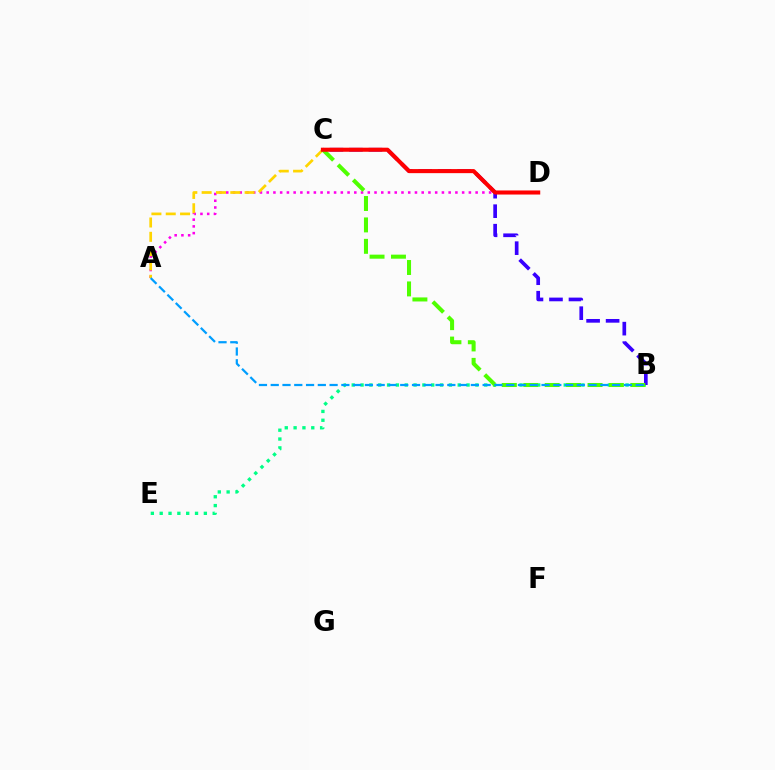{('B', 'E'): [{'color': '#00ff86', 'line_style': 'dotted', 'thickness': 2.4}], ('A', 'D'): [{'color': '#ff00ed', 'line_style': 'dotted', 'thickness': 1.83}], ('A', 'C'): [{'color': '#ffd500', 'line_style': 'dashed', 'thickness': 1.95}], ('B', 'C'): [{'color': '#3700ff', 'line_style': 'dashed', 'thickness': 2.65}, {'color': '#4fff00', 'line_style': 'dashed', 'thickness': 2.91}], ('A', 'B'): [{'color': '#009eff', 'line_style': 'dashed', 'thickness': 1.6}], ('C', 'D'): [{'color': '#ff0000', 'line_style': 'solid', 'thickness': 2.93}]}